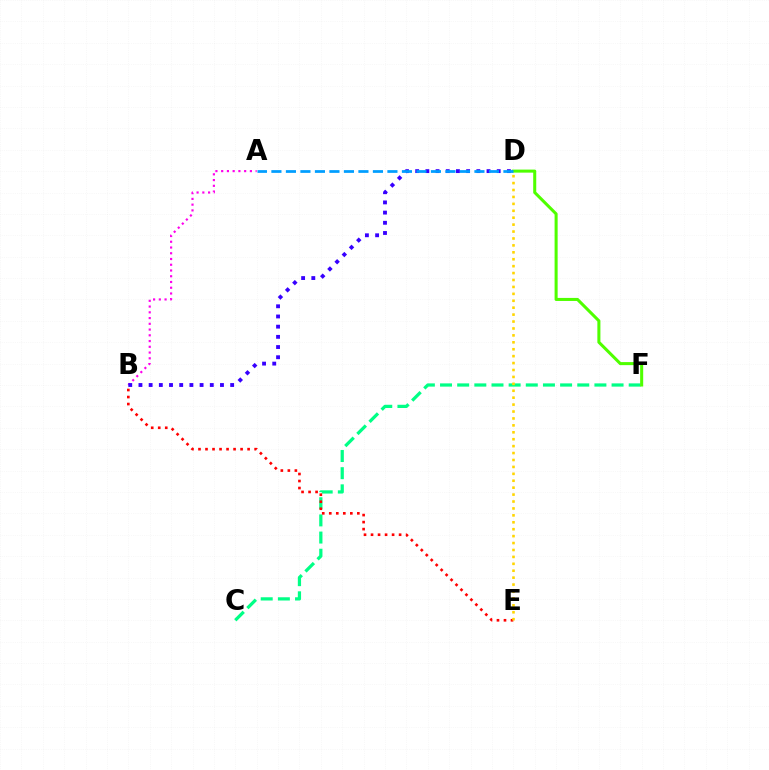{('A', 'B'): [{'color': '#ff00ed', 'line_style': 'dotted', 'thickness': 1.56}], ('C', 'F'): [{'color': '#00ff86', 'line_style': 'dashed', 'thickness': 2.33}], ('D', 'F'): [{'color': '#4fff00', 'line_style': 'solid', 'thickness': 2.19}], ('B', 'E'): [{'color': '#ff0000', 'line_style': 'dotted', 'thickness': 1.91}], ('B', 'D'): [{'color': '#3700ff', 'line_style': 'dotted', 'thickness': 2.77}], ('D', 'E'): [{'color': '#ffd500', 'line_style': 'dotted', 'thickness': 1.88}], ('A', 'D'): [{'color': '#009eff', 'line_style': 'dashed', 'thickness': 1.97}]}